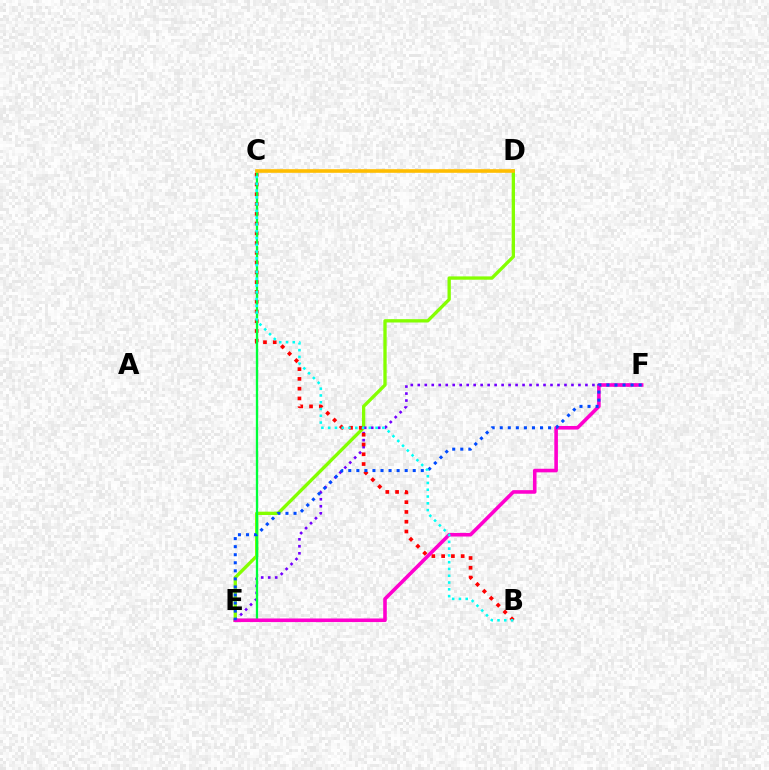{('D', 'E'): [{'color': '#84ff00', 'line_style': 'solid', 'thickness': 2.39}], ('E', 'F'): [{'color': '#7200ff', 'line_style': 'dotted', 'thickness': 1.9}, {'color': '#ff00cf', 'line_style': 'solid', 'thickness': 2.59}, {'color': '#004bff', 'line_style': 'dotted', 'thickness': 2.19}], ('B', 'C'): [{'color': '#ff0000', 'line_style': 'dotted', 'thickness': 2.65}, {'color': '#00fff6', 'line_style': 'dotted', 'thickness': 1.84}], ('C', 'E'): [{'color': '#00ff39', 'line_style': 'solid', 'thickness': 1.66}], ('C', 'D'): [{'color': '#ffbd00', 'line_style': 'solid', 'thickness': 2.61}]}